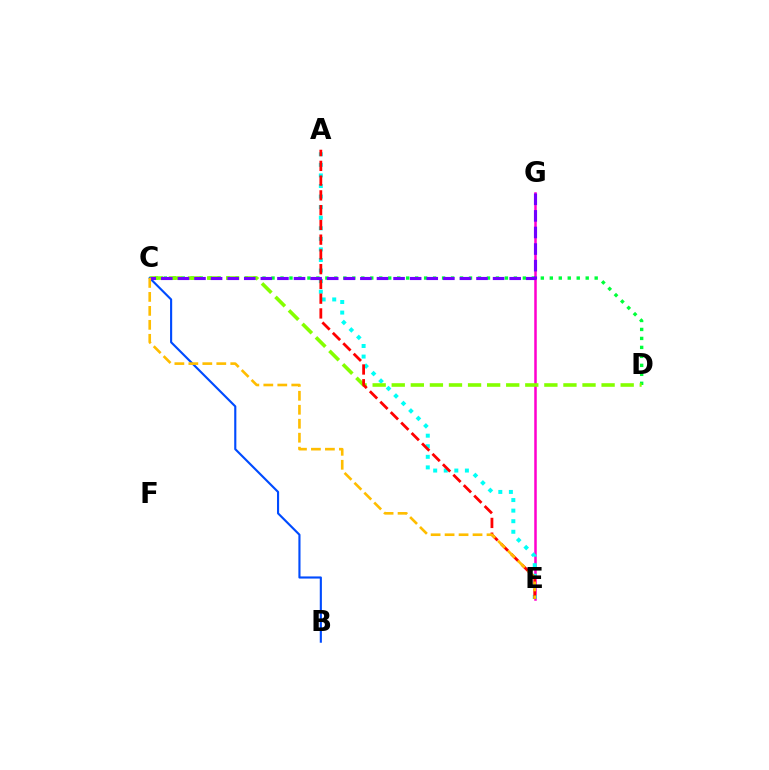{('E', 'G'): [{'color': '#ff00cf', 'line_style': 'solid', 'thickness': 1.82}], ('A', 'E'): [{'color': '#00fff6', 'line_style': 'dotted', 'thickness': 2.87}, {'color': '#ff0000', 'line_style': 'dashed', 'thickness': 2.0}], ('C', 'D'): [{'color': '#00ff39', 'line_style': 'dotted', 'thickness': 2.44}, {'color': '#84ff00', 'line_style': 'dashed', 'thickness': 2.59}], ('B', 'C'): [{'color': '#004bff', 'line_style': 'solid', 'thickness': 1.53}], ('C', 'G'): [{'color': '#7200ff', 'line_style': 'dashed', 'thickness': 2.25}], ('C', 'E'): [{'color': '#ffbd00', 'line_style': 'dashed', 'thickness': 1.9}]}